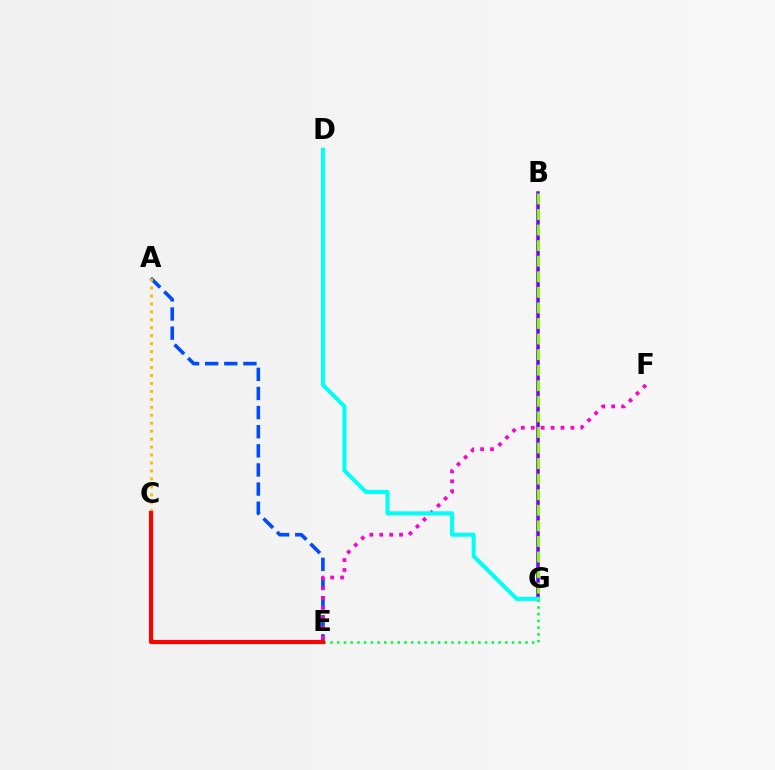{('A', 'E'): [{'color': '#004bff', 'line_style': 'dashed', 'thickness': 2.6}], ('A', 'C'): [{'color': '#ffbd00', 'line_style': 'dotted', 'thickness': 2.16}], ('E', 'F'): [{'color': '#ff00cf', 'line_style': 'dotted', 'thickness': 2.69}], ('E', 'G'): [{'color': '#00ff39', 'line_style': 'dotted', 'thickness': 1.83}], ('C', 'E'): [{'color': '#ff0000', 'line_style': 'solid', 'thickness': 2.98}], ('B', 'G'): [{'color': '#7200ff', 'line_style': 'solid', 'thickness': 2.52}, {'color': '#84ff00', 'line_style': 'dashed', 'thickness': 2.11}], ('D', 'G'): [{'color': '#00fff6', 'line_style': 'solid', 'thickness': 2.91}]}